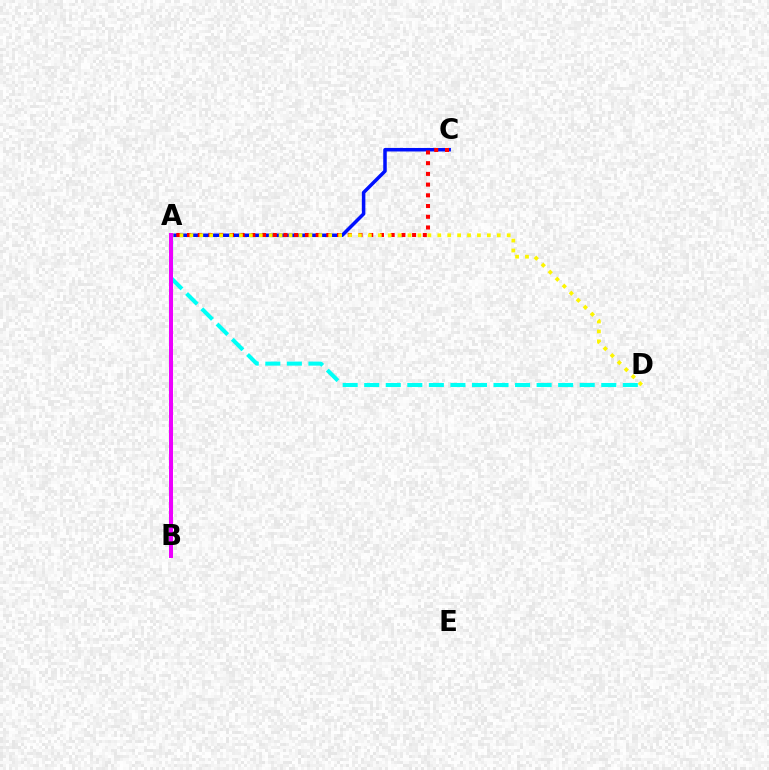{('A', 'C'): [{'color': '#0010ff', 'line_style': 'solid', 'thickness': 2.52}, {'color': '#ff0000', 'line_style': 'dotted', 'thickness': 2.91}], ('A', 'B'): [{'color': '#08ff00', 'line_style': 'solid', 'thickness': 1.67}, {'color': '#ee00ff', 'line_style': 'solid', 'thickness': 2.88}], ('A', 'D'): [{'color': '#fcf500', 'line_style': 'dotted', 'thickness': 2.69}, {'color': '#00fff6', 'line_style': 'dashed', 'thickness': 2.93}]}